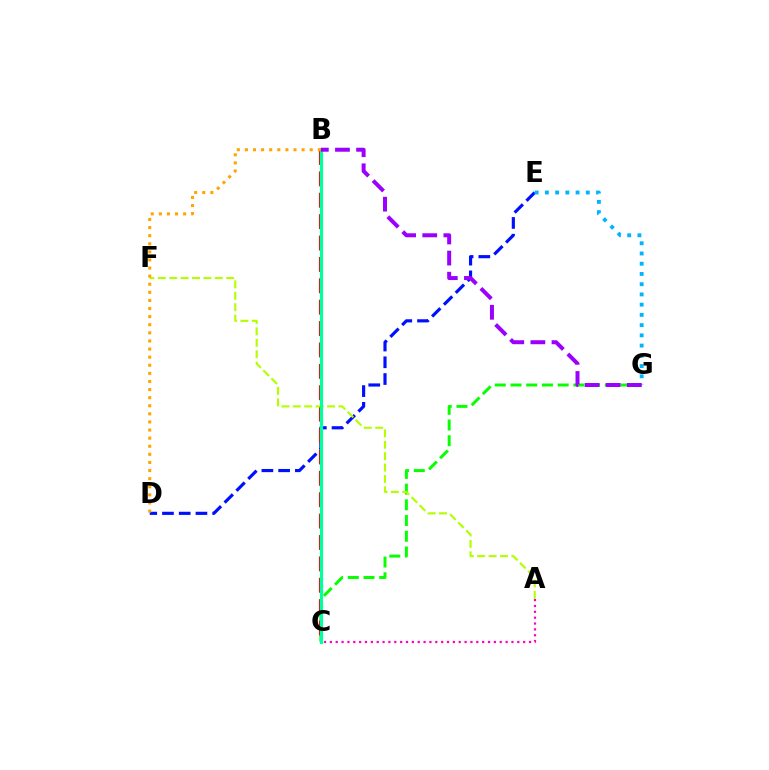{('C', 'G'): [{'color': '#08ff00', 'line_style': 'dashed', 'thickness': 2.14}], ('D', 'E'): [{'color': '#0010ff', 'line_style': 'dashed', 'thickness': 2.27}], ('E', 'G'): [{'color': '#00b5ff', 'line_style': 'dotted', 'thickness': 2.78}], ('B', 'C'): [{'color': '#ff0000', 'line_style': 'dashed', 'thickness': 2.91}, {'color': '#00ff9d', 'line_style': 'solid', 'thickness': 2.27}], ('A', 'F'): [{'color': '#b3ff00', 'line_style': 'dashed', 'thickness': 1.55}], ('A', 'C'): [{'color': '#ff00bd', 'line_style': 'dotted', 'thickness': 1.59}], ('B', 'D'): [{'color': '#ffa500', 'line_style': 'dotted', 'thickness': 2.2}], ('B', 'G'): [{'color': '#9b00ff', 'line_style': 'dashed', 'thickness': 2.87}]}